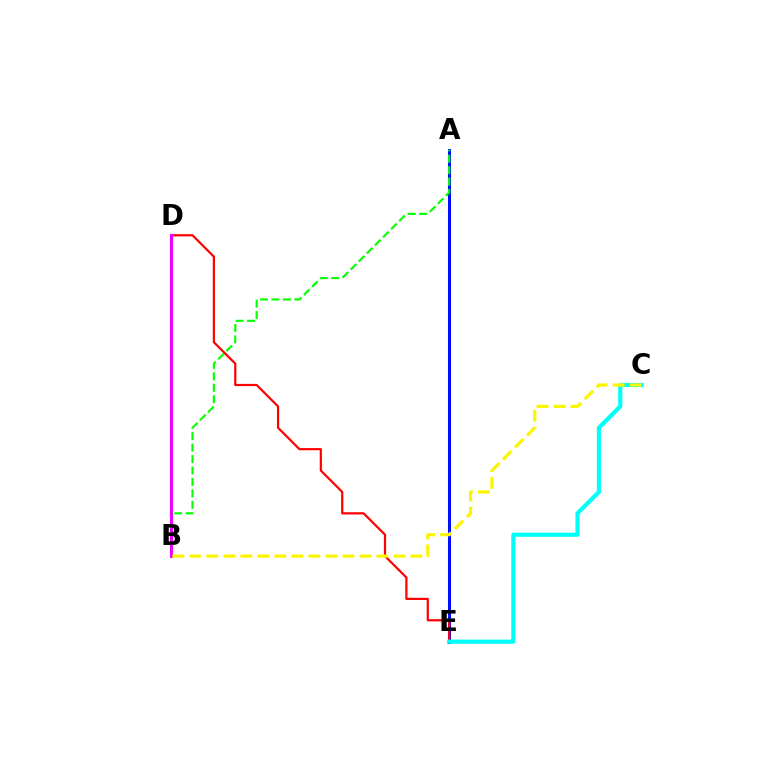{('A', 'E'): [{'color': '#0010ff', 'line_style': 'solid', 'thickness': 2.19}], ('A', 'B'): [{'color': '#08ff00', 'line_style': 'dashed', 'thickness': 1.55}], ('D', 'E'): [{'color': '#ff0000', 'line_style': 'solid', 'thickness': 1.59}], ('C', 'E'): [{'color': '#00fff6', 'line_style': 'solid', 'thickness': 2.98}], ('B', 'D'): [{'color': '#ee00ff', 'line_style': 'solid', 'thickness': 2.22}], ('B', 'C'): [{'color': '#fcf500', 'line_style': 'dashed', 'thickness': 2.31}]}